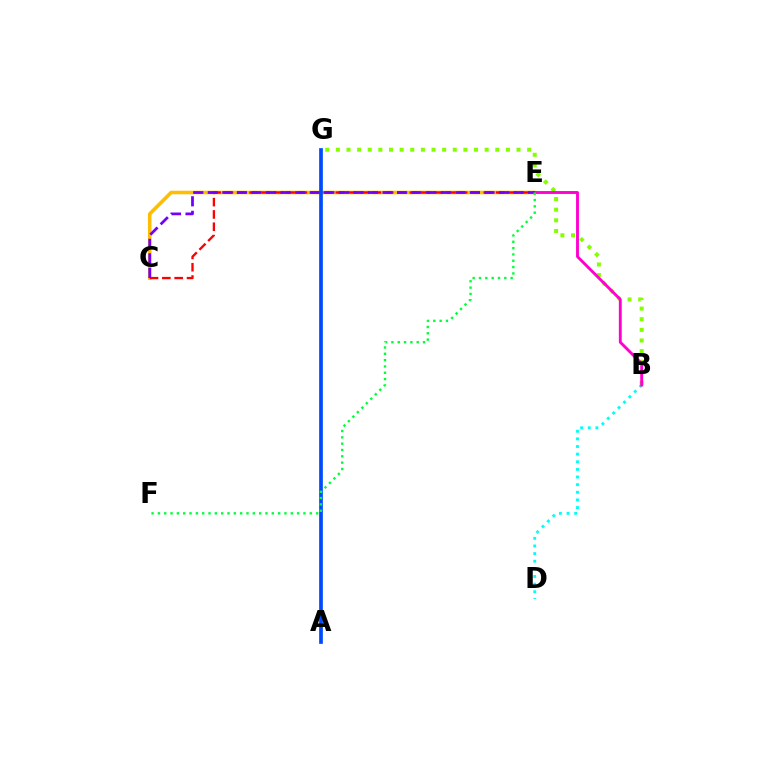{('C', 'E'): [{'color': '#ffbd00', 'line_style': 'solid', 'thickness': 2.56}, {'color': '#ff0000', 'line_style': 'dashed', 'thickness': 1.67}, {'color': '#7200ff', 'line_style': 'dashed', 'thickness': 1.98}], ('B', 'D'): [{'color': '#00fff6', 'line_style': 'dotted', 'thickness': 2.07}], ('B', 'G'): [{'color': '#84ff00', 'line_style': 'dotted', 'thickness': 2.89}], ('B', 'E'): [{'color': '#ff00cf', 'line_style': 'solid', 'thickness': 2.07}], ('A', 'G'): [{'color': '#004bff', 'line_style': 'solid', 'thickness': 2.66}], ('E', 'F'): [{'color': '#00ff39', 'line_style': 'dotted', 'thickness': 1.72}]}